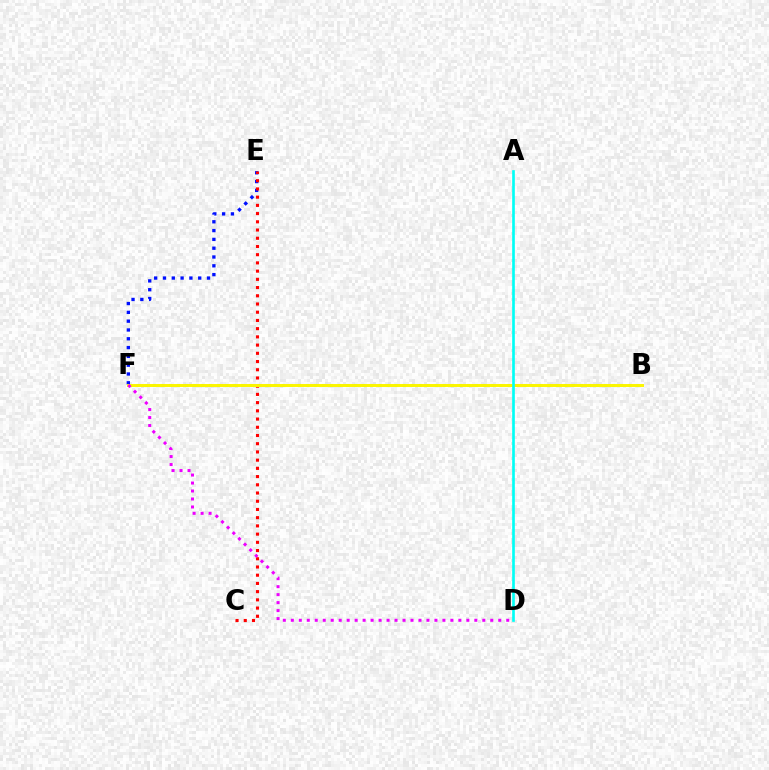{('E', 'F'): [{'color': '#0010ff', 'line_style': 'dotted', 'thickness': 2.39}], ('B', 'F'): [{'color': '#08ff00', 'line_style': 'dotted', 'thickness': 2.19}, {'color': '#fcf500', 'line_style': 'solid', 'thickness': 2.13}], ('C', 'E'): [{'color': '#ff0000', 'line_style': 'dotted', 'thickness': 2.23}], ('A', 'D'): [{'color': '#00fff6', 'line_style': 'solid', 'thickness': 1.91}], ('D', 'F'): [{'color': '#ee00ff', 'line_style': 'dotted', 'thickness': 2.17}]}